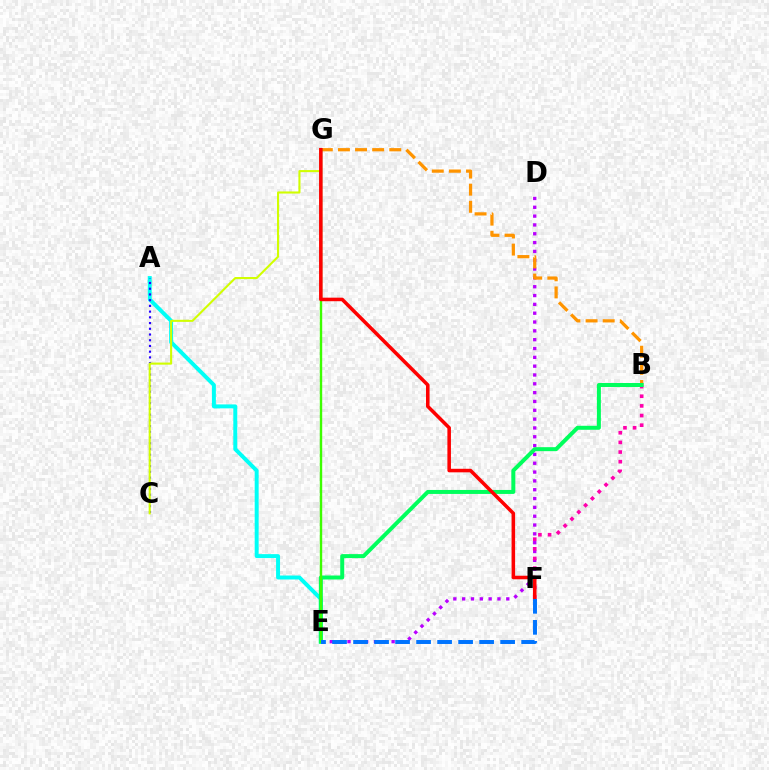{('D', 'E'): [{'color': '#b900ff', 'line_style': 'dotted', 'thickness': 2.4}], ('A', 'E'): [{'color': '#00fff6', 'line_style': 'solid', 'thickness': 2.85}], ('B', 'G'): [{'color': '#ff9400', 'line_style': 'dashed', 'thickness': 2.33}], ('B', 'F'): [{'color': '#ff00ac', 'line_style': 'dotted', 'thickness': 2.62}], ('B', 'E'): [{'color': '#00ff5c', 'line_style': 'solid', 'thickness': 2.87}], ('A', 'C'): [{'color': '#2500ff', 'line_style': 'dotted', 'thickness': 1.55}], ('C', 'G'): [{'color': '#d1ff00', 'line_style': 'solid', 'thickness': 1.51}], ('E', 'G'): [{'color': '#3dff00', 'line_style': 'solid', 'thickness': 1.73}], ('F', 'G'): [{'color': '#ff0000', 'line_style': 'solid', 'thickness': 2.55}], ('E', 'F'): [{'color': '#0074ff', 'line_style': 'dashed', 'thickness': 2.85}]}